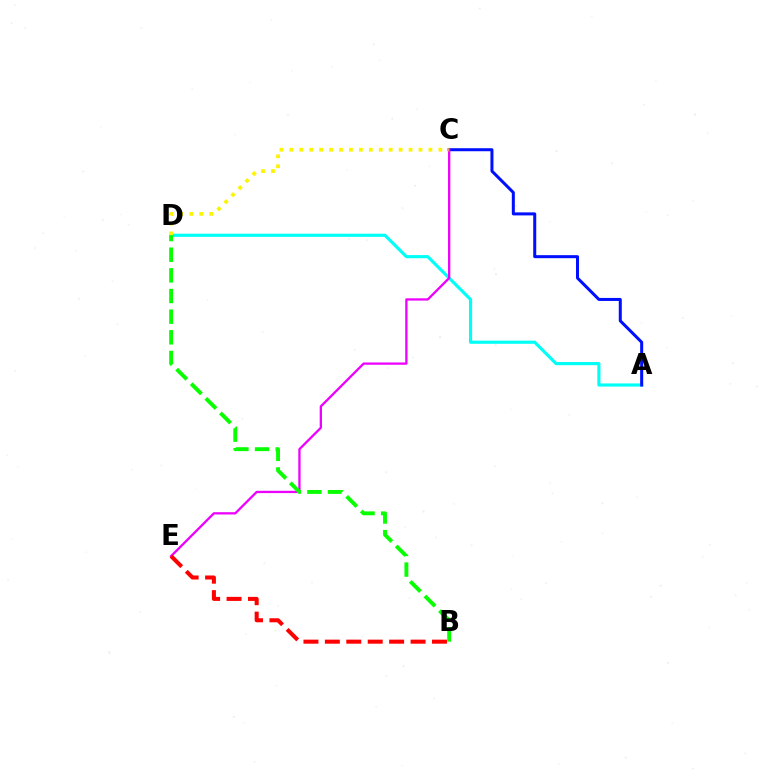{('A', 'D'): [{'color': '#00fff6', 'line_style': 'solid', 'thickness': 2.26}], ('A', 'C'): [{'color': '#0010ff', 'line_style': 'solid', 'thickness': 2.18}], ('C', 'E'): [{'color': '#ee00ff', 'line_style': 'solid', 'thickness': 1.65}], ('C', 'D'): [{'color': '#fcf500', 'line_style': 'dotted', 'thickness': 2.7}], ('B', 'E'): [{'color': '#ff0000', 'line_style': 'dashed', 'thickness': 2.91}], ('B', 'D'): [{'color': '#08ff00', 'line_style': 'dashed', 'thickness': 2.81}]}